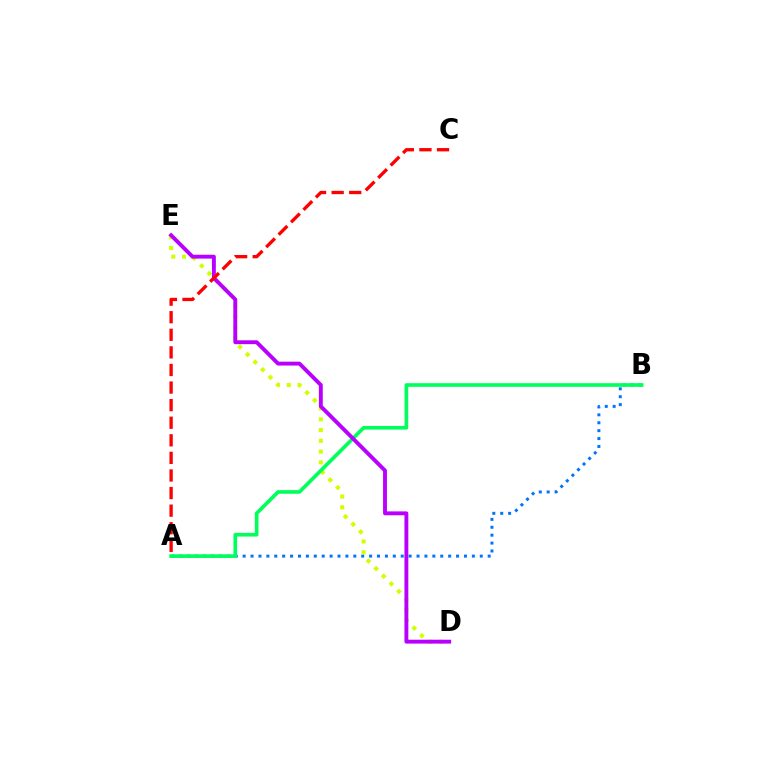{('A', 'B'): [{'color': '#0074ff', 'line_style': 'dotted', 'thickness': 2.15}, {'color': '#00ff5c', 'line_style': 'solid', 'thickness': 2.63}], ('D', 'E'): [{'color': '#d1ff00', 'line_style': 'dotted', 'thickness': 2.92}, {'color': '#b900ff', 'line_style': 'solid', 'thickness': 2.8}], ('A', 'C'): [{'color': '#ff0000', 'line_style': 'dashed', 'thickness': 2.39}]}